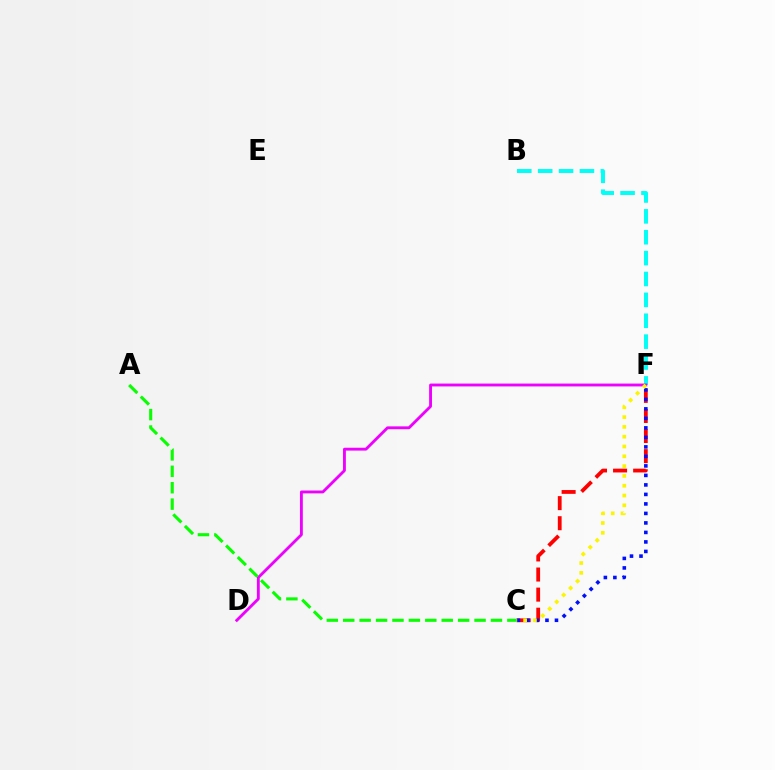{('C', 'F'): [{'color': '#ff0000', 'line_style': 'dashed', 'thickness': 2.73}, {'color': '#0010ff', 'line_style': 'dotted', 'thickness': 2.58}, {'color': '#fcf500', 'line_style': 'dotted', 'thickness': 2.66}], ('B', 'F'): [{'color': '#00fff6', 'line_style': 'dashed', 'thickness': 2.84}], ('D', 'F'): [{'color': '#ee00ff', 'line_style': 'solid', 'thickness': 2.06}], ('A', 'C'): [{'color': '#08ff00', 'line_style': 'dashed', 'thickness': 2.23}]}